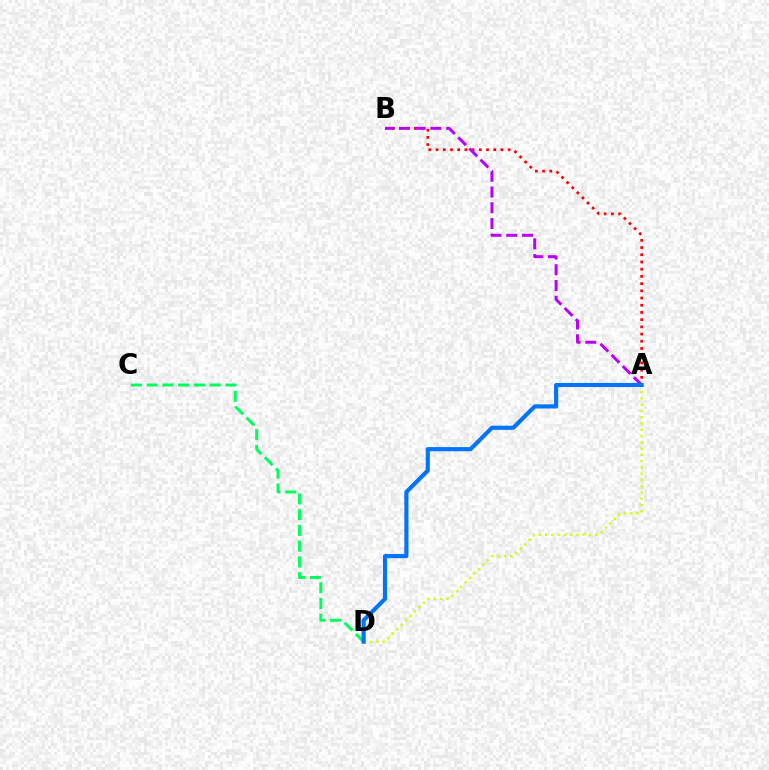{('A', 'B'): [{'color': '#ff0000', 'line_style': 'dotted', 'thickness': 1.96}, {'color': '#b900ff', 'line_style': 'dashed', 'thickness': 2.14}], ('A', 'D'): [{'color': '#d1ff00', 'line_style': 'dotted', 'thickness': 1.7}, {'color': '#0074ff', 'line_style': 'solid', 'thickness': 2.97}], ('C', 'D'): [{'color': '#00ff5c', 'line_style': 'dashed', 'thickness': 2.14}]}